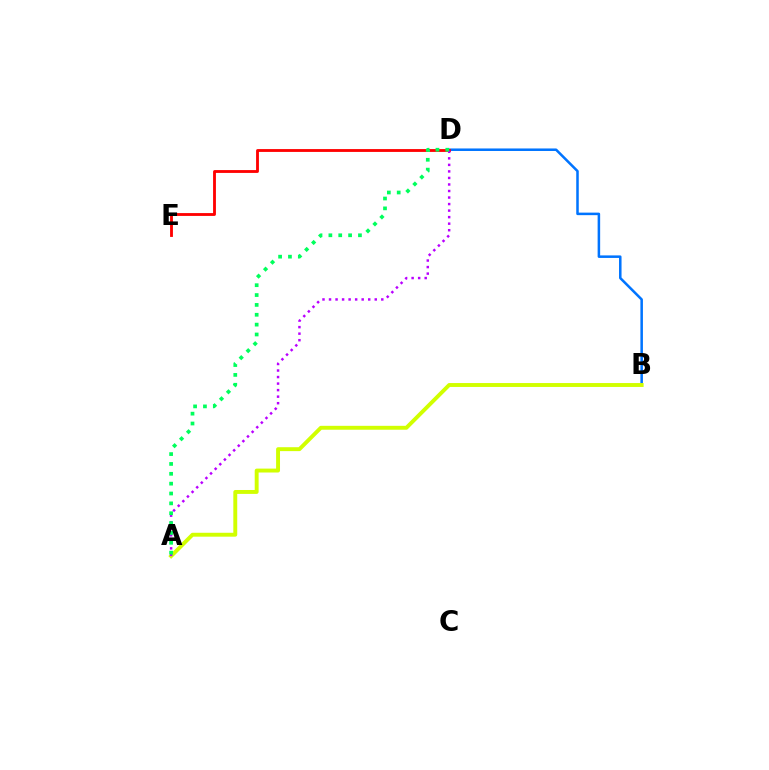{('B', 'D'): [{'color': '#0074ff', 'line_style': 'solid', 'thickness': 1.82}], ('D', 'E'): [{'color': '#ff0000', 'line_style': 'solid', 'thickness': 2.04}], ('A', 'B'): [{'color': '#d1ff00', 'line_style': 'solid', 'thickness': 2.81}], ('A', 'D'): [{'color': '#b900ff', 'line_style': 'dotted', 'thickness': 1.77}, {'color': '#00ff5c', 'line_style': 'dotted', 'thickness': 2.68}]}